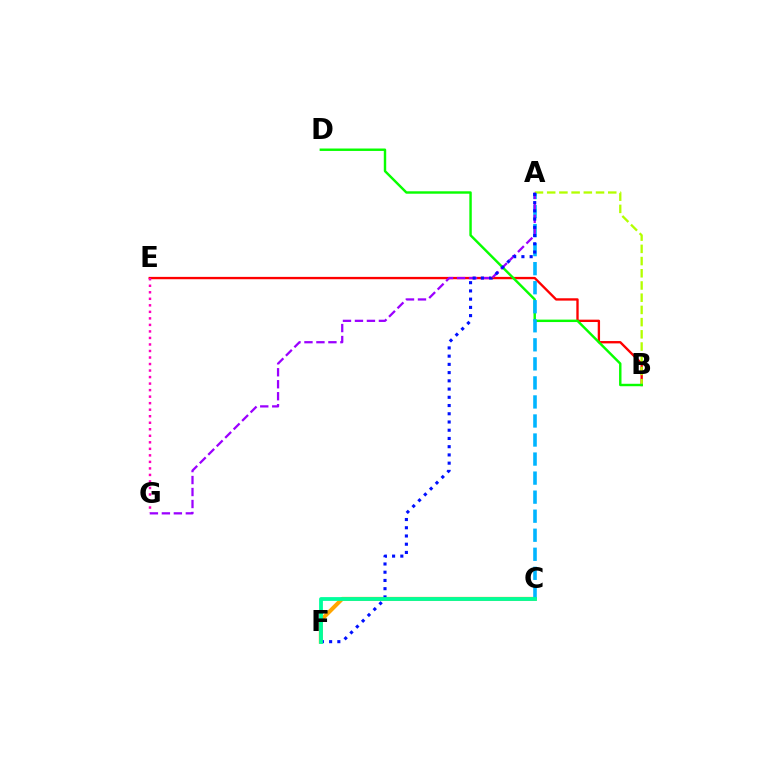{('C', 'F'): [{'color': '#ffa500', 'line_style': 'solid', 'thickness': 2.9}, {'color': '#00ff9d', 'line_style': 'solid', 'thickness': 2.74}], ('B', 'E'): [{'color': '#ff0000', 'line_style': 'solid', 'thickness': 1.69}], ('A', 'B'): [{'color': '#b3ff00', 'line_style': 'dashed', 'thickness': 1.66}], ('B', 'D'): [{'color': '#08ff00', 'line_style': 'solid', 'thickness': 1.75}], ('A', 'C'): [{'color': '#00b5ff', 'line_style': 'dashed', 'thickness': 2.59}], ('A', 'G'): [{'color': '#9b00ff', 'line_style': 'dashed', 'thickness': 1.63}], ('A', 'F'): [{'color': '#0010ff', 'line_style': 'dotted', 'thickness': 2.24}], ('E', 'G'): [{'color': '#ff00bd', 'line_style': 'dotted', 'thickness': 1.77}]}